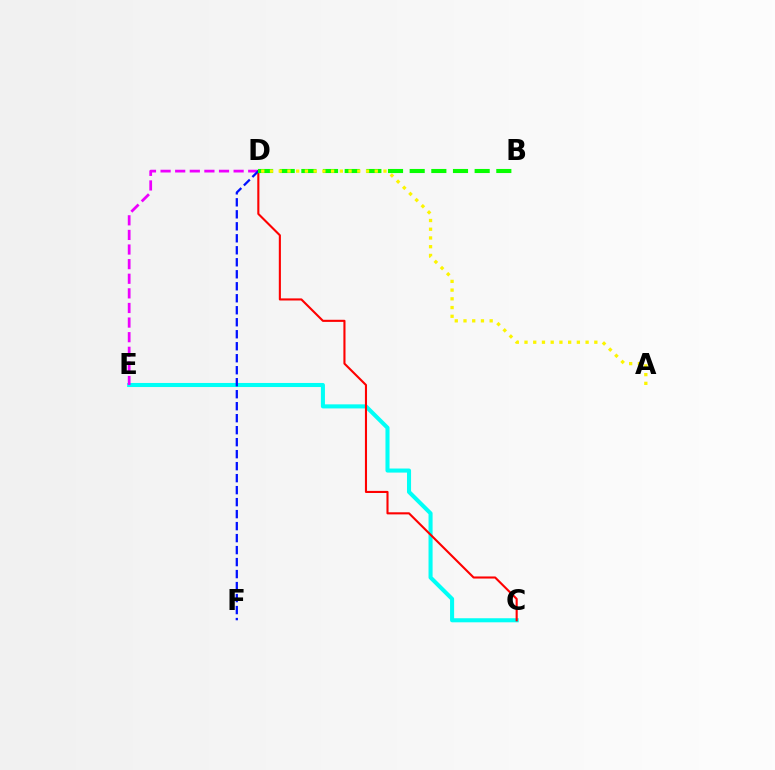{('C', 'E'): [{'color': '#00fff6', 'line_style': 'solid', 'thickness': 2.93}], ('D', 'E'): [{'color': '#ee00ff', 'line_style': 'dashed', 'thickness': 1.98}], ('C', 'D'): [{'color': '#ff0000', 'line_style': 'solid', 'thickness': 1.51}], ('D', 'F'): [{'color': '#0010ff', 'line_style': 'dashed', 'thickness': 1.63}], ('B', 'D'): [{'color': '#08ff00', 'line_style': 'dashed', 'thickness': 2.94}], ('A', 'D'): [{'color': '#fcf500', 'line_style': 'dotted', 'thickness': 2.37}]}